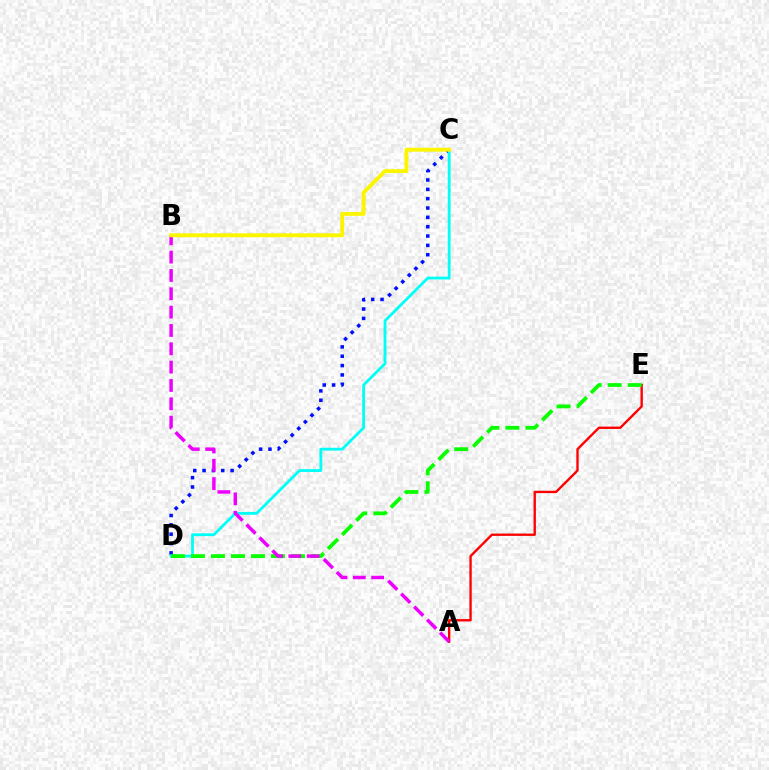{('C', 'D'): [{'color': '#0010ff', 'line_style': 'dotted', 'thickness': 2.54}, {'color': '#00fff6', 'line_style': 'solid', 'thickness': 2.02}], ('A', 'E'): [{'color': '#ff0000', 'line_style': 'solid', 'thickness': 1.69}], ('D', 'E'): [{'color': '#08ff00', 'line_style': 'dashed', 'thickness': 2.72}], ('A', 'B'): [{'color': '#ee00ff', 'line_style': 'dashed', 'thickness': 2.49}], ('B', 'C'): [{'color': '#fcf500', 'line_style': 'solid', 'thickness': 2.79}]}